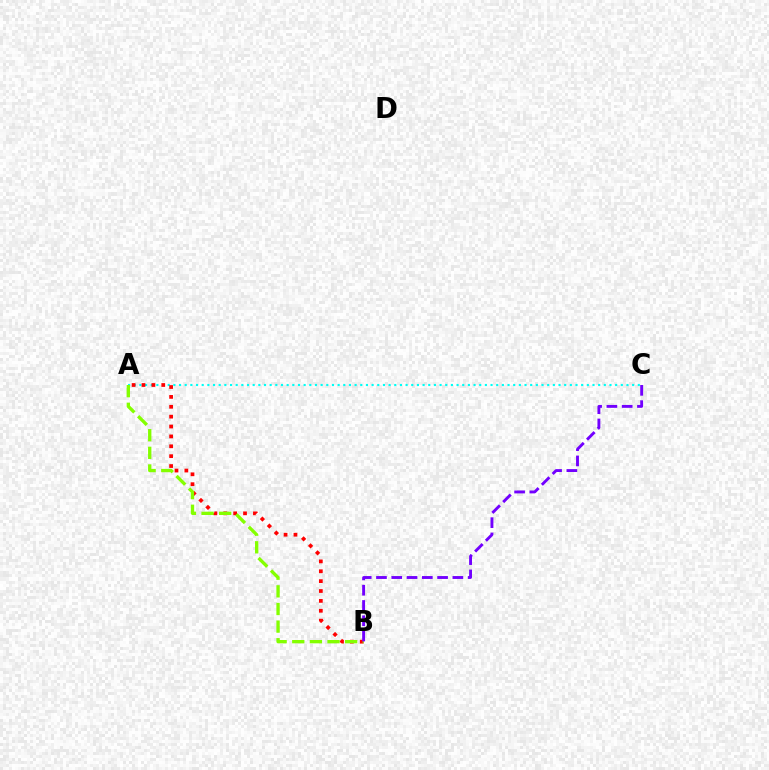{('A', 'C'): [{'color': '#00fff6', 'line_style': 'dotted', 'thickness': 1.54}], ('A', 'B'): [{'color': '#ff0000', 'line_style': 'dotted', 'thickness': 2.68}, {'color': '#84ff00', 'line_style': 'dashed', 'thickness': 2.4}], ('B', 'C'): [{'color': '#7200ff', 'line_style': 'dashed', 'thickness': 2.08}]}